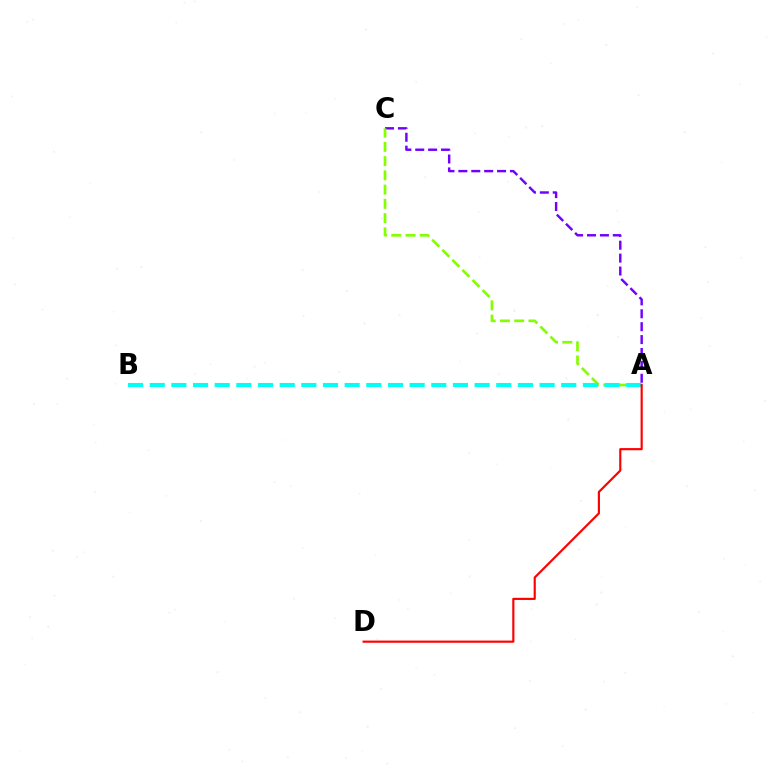{('A', 'C'): [{'color': '#7200ff', 'line_style': 'dashed', 'thickness': 1.75}, {'color': '#84ff00', 'line_style': 'dashed', 'thickness': 1.93}], ('A', 'B'): [{'color': '#00fff6', 'line_style': 'dashed', 'thickness': 2.94}], ('A', 'D'): [{'color': '#ff0000', 'line_style': 'solid', 'thickness': 1.55}]}